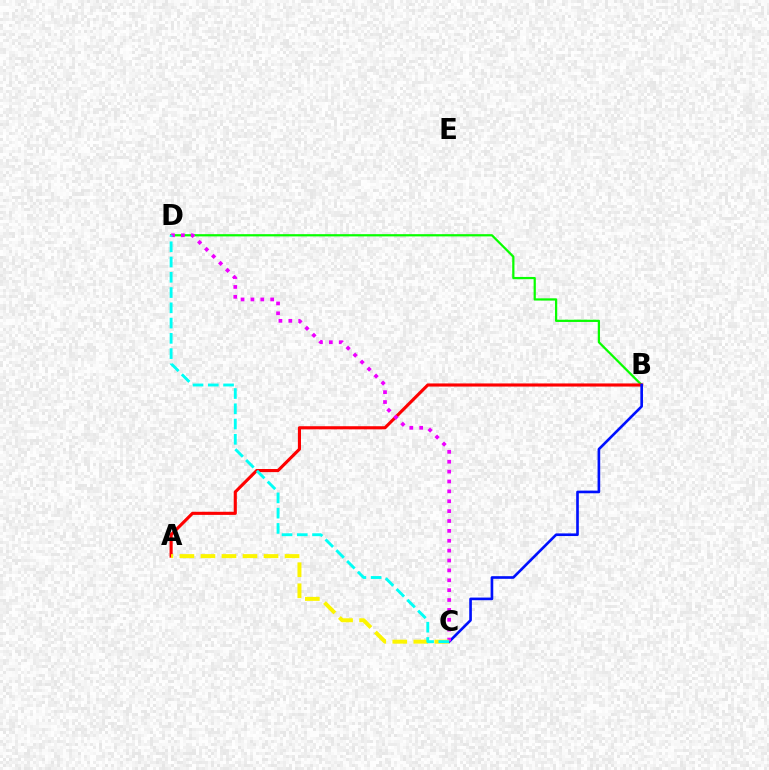{('B', 'D'): [{'color': '#08ff00', 'line_style': 'solid', 'thickness': 1.61}], ('A', 'B'): [{'color': '#ff0000', 'line_style': 'solid', 'thickness': 2.24}], ('B', 'C'): [{'color': '#0010ff', 'line_style': 'solid', 'thickness': 1.9}], ('C', 'D'): [{'color': '#ee00ff', 'line_style': 'dotted', 'thickness': 2.68}, {'color': '#00fff6', 'line_style': 'dashed', 'thickness': 2.07}], ('A', 'C'): [{'color': '#fcf500', 'line_style': 'dashed', 'thickness': 2.86}]}